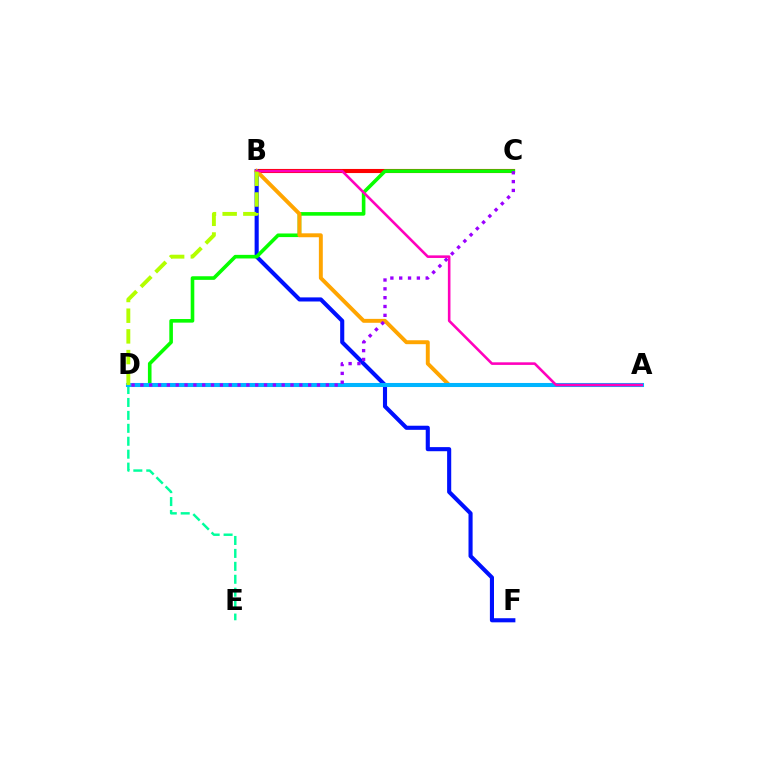{('B', 'C'): [{'color': '#ff0000', 'line_style': 'solid', 'thickness': 2.95}], ('B', 'F'): [{'color': '#0010ff', 'line_style': 'solid', 'thickness': 2.95}], ('D', 'E'): [{'color': '#00ff9d', 'line_style': 'dashed', 'thickness': 1.76}], ('C', 'D'): [{'color': '#08ff00', 'line_style': 'solid', 'thickness': 2.6}, {'color': '#9b00ff', 'line_style': 'dotted', 'thickness': 2.4}], ('A', 'B'): [{'color': '#ffa500', 'line_style': 'solid', 'thickness': 2.82}, {'color': '#ff00bd', 'line_style': 'solid', 'thickness': 1.86}], ('A', 'D'): [{'color': '#00b5ff', 'line_style': 'solid', 'thickness': 2.92}], ('B', 'D'): [{'color': '#b3ff00', 'line_style': 'dashed', 'thickness': 2.81}]}